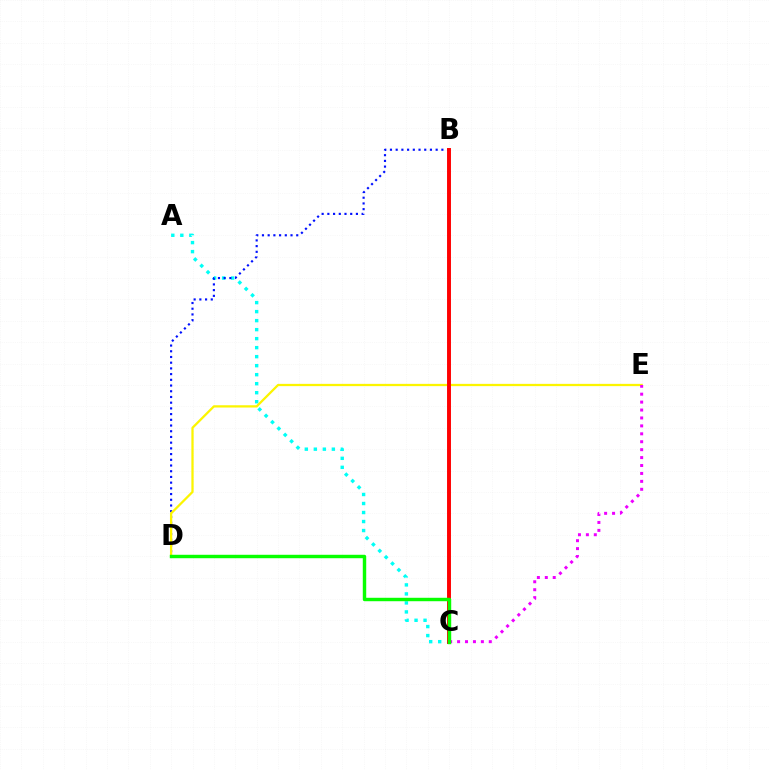{('A', 'C'): [{'color': '#00fff6', 'line_style': 'dotted', 'thickness': 2.45}], ('B', 'D'): [{'color': '#0010ff', 'line_style': 'dotted', 'thickness': 1.55}], ('D', 'E'): [{'color': '#fcf500', 'line_style': 'solid', 'thickness': 1.63}], ('C', 'E'): [{'color': '#ee00ff', 'line_style': 'dotted', 'thickness': 2.15}], ('B', 'C'): [{'color': '#ff0000', 'line_style': 'solid', 'thickness': 2.83}], ('C', 'D'): [{'color': '#08ff00', 'line_style': 'solid', 'thickness': 2.47}]}